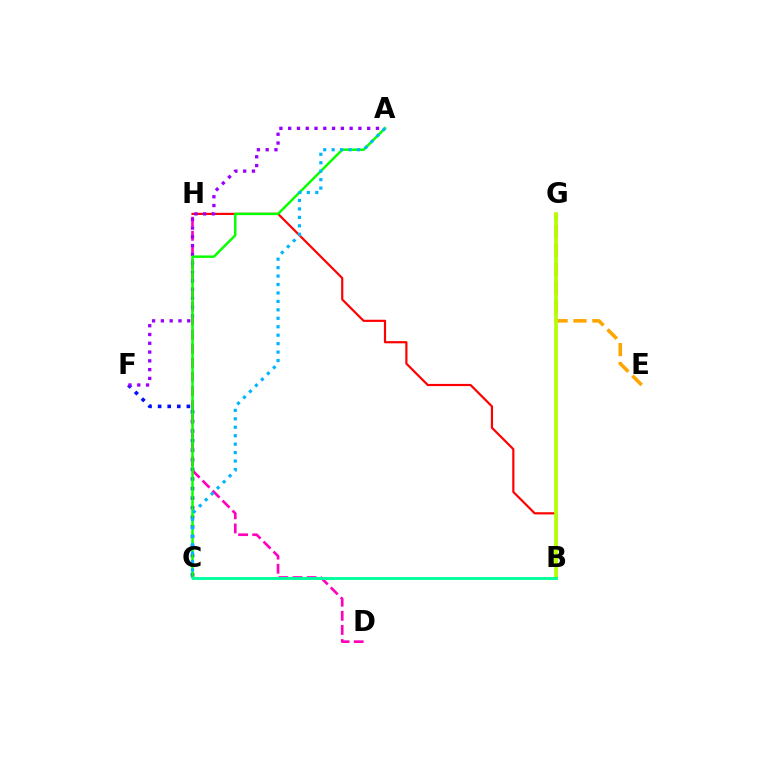{('C', 'F'): [{'color': '#0010ff', 'line_style': 'dotted', 'thickness': 2.6}], ('D', 'H'): [{'color': '#ff00bd', 'line_style': 'dashed', 'thickness': 1.92}], ('B', 'H'): [{'color': '#ff0000', 'line_style': 'solid', 'thickness': 1.57}], ('E', 'G'): [{'color': '#ffa500', 'line_style': 'dashed', 'thickness': 2.56}], ('A', 'F'): [{'color': '#9b00ff', 'line_style': 'dotted', 'thickness': 2.39}], ('A', 'C'): [{'color': '#08ff00', 'line_style': 'solid', 'thickness': 1.78}, {'color': '#00b5ff', 'line_style': 'dotted', 'thickness': 2.29}], ('B', 'G'): [{'color': '#b3ff00', 'line_style': 'solid', 'thickness': 2.64}], ('B', 'C'): [{'color': '#00ff9d', 'line_style': 'solid', 'thickness': 2.08}]}